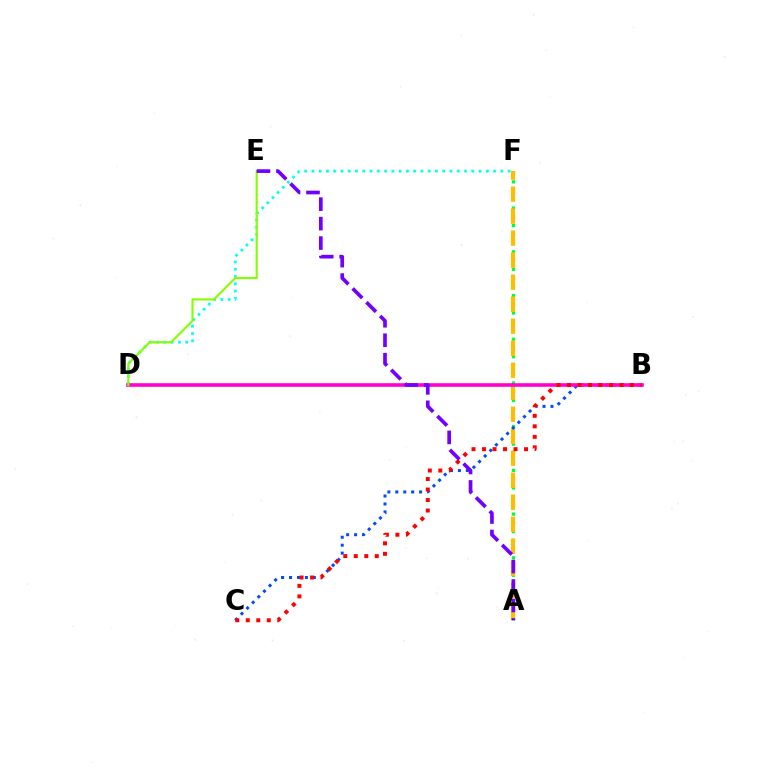{('A', 'F'): [{'color': '#00ff39', 'line_style': 'dotted', 'thickness': 2.38}, {'color': '#ffbd00', 'line_style': 'dashed', 'thickness': 2.99}], ('D', 'F'): [{'color': '#00fff6', 'line_style': 'dotted', 'thickness': 1.98}], ('B', 'C'): [{'color': '#004bff', 'line_style': 'dotted', 'thickness': 2.16}, {'color': '#ff0000', 'line_style': 'dotted', 'thickness': 2.85}], ('B', 'D'): [{'color': '#ff00cf', 'line_style': 'solid', 'thickness': 2.6}], ('D', 'E'): [{'color': '#84ff00', 'line_style': 'solid', 'thickness': 1.52}], ('A', 'E'): [{'color': '#7200ff', 'line_style': 'dashed', 'thickness': 2.64}]}